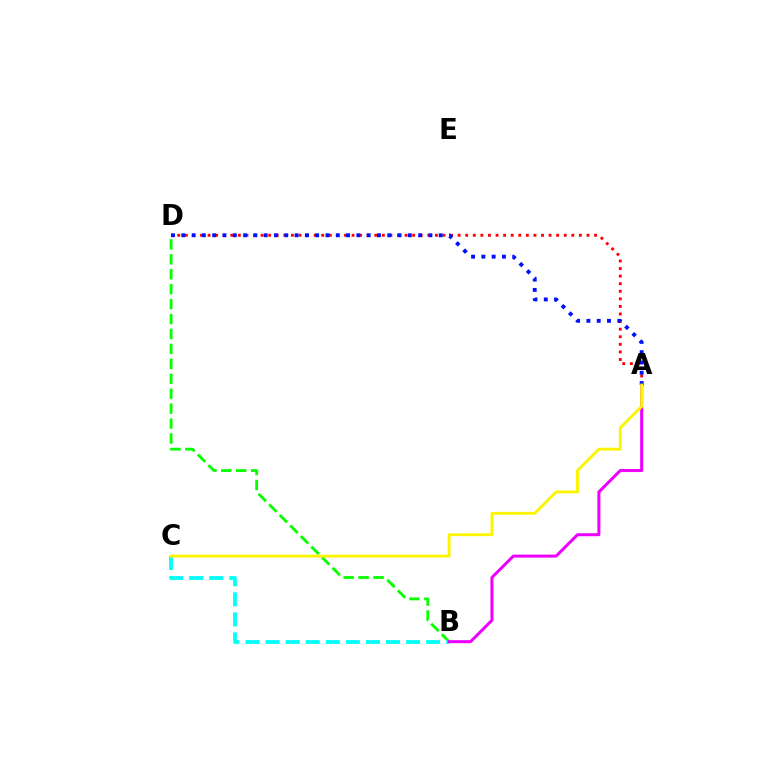{('B', 'D'): [{'color': '#08ff00', 'line_style': 'dashed', 'thickness': 2.03}], ('A', 'D'): [{'color': '#ff0000', 'line_style': 'dotted', 'thickness': 2.06}, {'color': '#0010ff', 'line_style': 'dotted', 'thickness': 2.8}], ('B', 'C'): [{'color': '#00fff6', 'line_style': 'dashed', 'thickness': 2.73}], ('A', 'B'): [{'color': '#ee00ff', 'line_style': 'solid', 'thickness': 2.17}], ('A', 'C'): [{'color': '#fcf500', 'line_style': 'solid', 'thickness': 2.07}]}